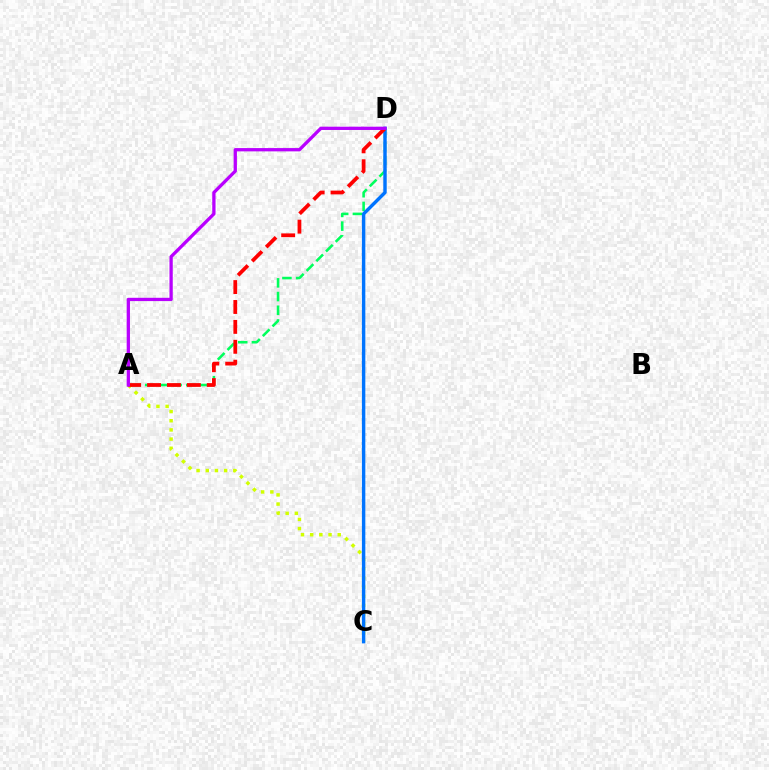{('A', 'C'): [{'color': '#d1ff00', 'line_style': 'dotted', 'thickness': 2.49}], ('A', 'D'): [{'color': '#00ff5c', 'line_style': 'dashed', 'thickness': 1.86}, {'color': '#ff0000', 'line_style': 'dashed', 'thickness': 2.7}, {'color': '#b900ff', 'line_style': 'solid', 'thickness': 2.37}], ('C', 'D'): [{'color': '#0074ff', 'line_style': 'solid', 'thickness': 2.47}]}